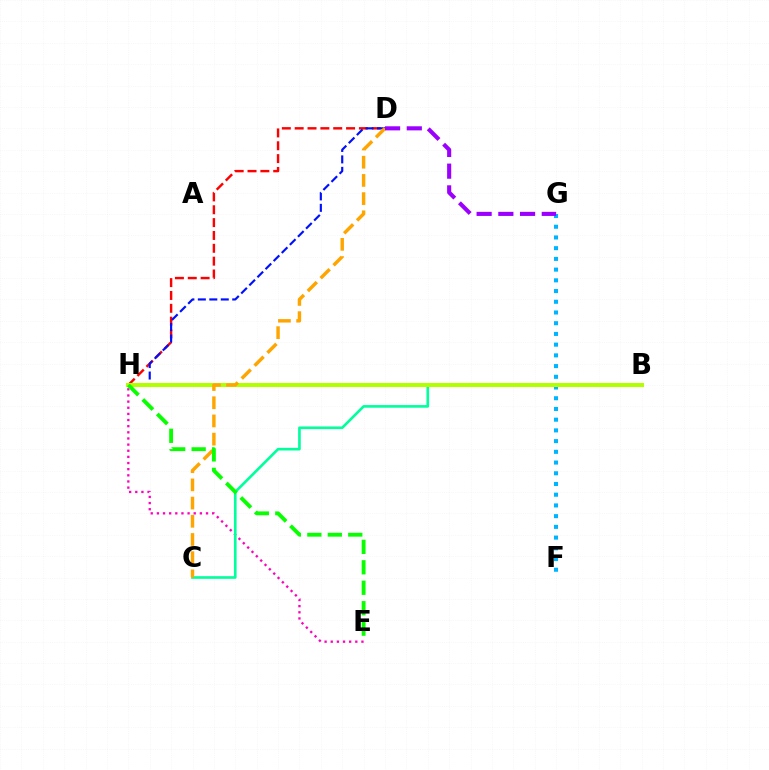{('F', 'G'): [{'color': '#00b5ff', 'line_style': 'dotted', 'thickness': 2.91}], ('E', 'H'): [{'color': '#ff00bd', 'line_style': 'dotted', 'thickness': 1.67}, {'color': '#08ff00', 'line_style': 'dashed', 'thickness': 2.78}], ('B', 'C'): [{'color': '#00ff9d', 'line_style': 'solid', 'thickness': 1.9}], ('D', 'H'): [{'color': '#ff0000', 'line_style': 'dashed', 'thickness': 1.75}, {'color': '#0010ff', 'line_style': 'dashed', 'thickness': 1.56}], ('B', 'H'): [{'color': '#b3ff00', 'line_style': 'solid', 'thickness': 2.91}], ('C', 'D'): [{'color': '#ffa500', 'line_style': 'dashed', 'thickness': 2.47}], ('D', 'G'): [{'color': '#9b00ff', 'line_style': 'dashed', 'thickness': 2.95}]}